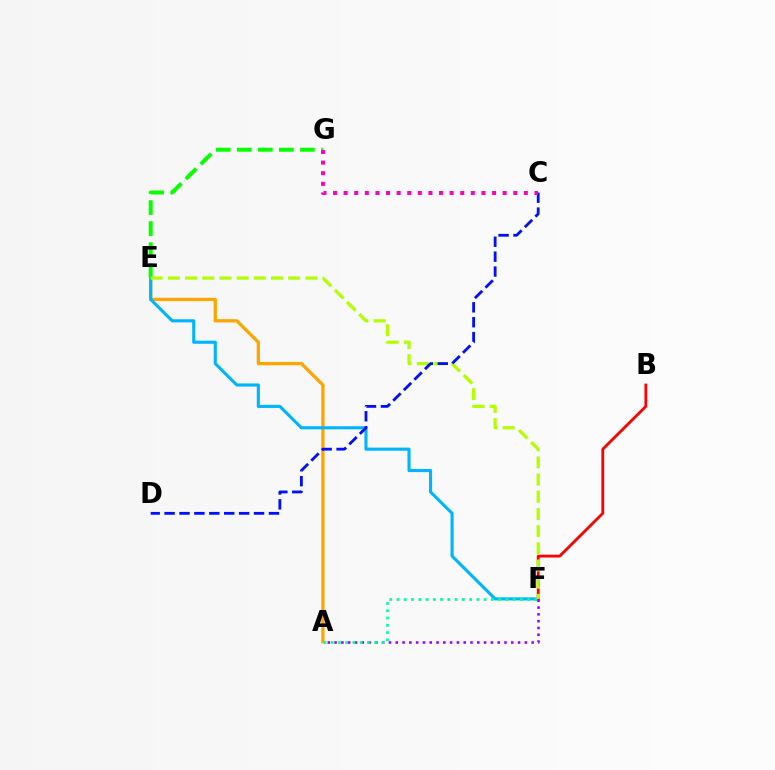{('A', 'E'): [{'color': '#ffa500', 'line_style': 'solid', 'thickness': 2.36}], ('E', 'F'): [{'color': '#00b5ff', 'line_style': 'solid', 'thickness': 2.23}, {'color': '#b3ff00', 'line_style': 'dashed', 'thickness': 2.33}], ('E', 'G'): [{'color': '#08ff00', 'line_style': 'dashed', 'thickness': 2.86}], ('B', 'F'): [{'color': '#ff0000', 'line_style': 'solid', 'thickness': 2.02}], ('A', 'F'): [{'color': '#9b00ff', 'line_style': 'dotted', 'thickness': 1.85}, {'color': '#00ff9d', 'line_style': 'dotted', 'thickness': 1.97}], ('C', 'D'): [{'color': '#0010ff', 'line_style': 'dashed', 'thickness': 2.02}], ('C', 'G'): [{'color': '#ff00bd', 'line_style': 'dotted', 'thickness': 2.88}]}